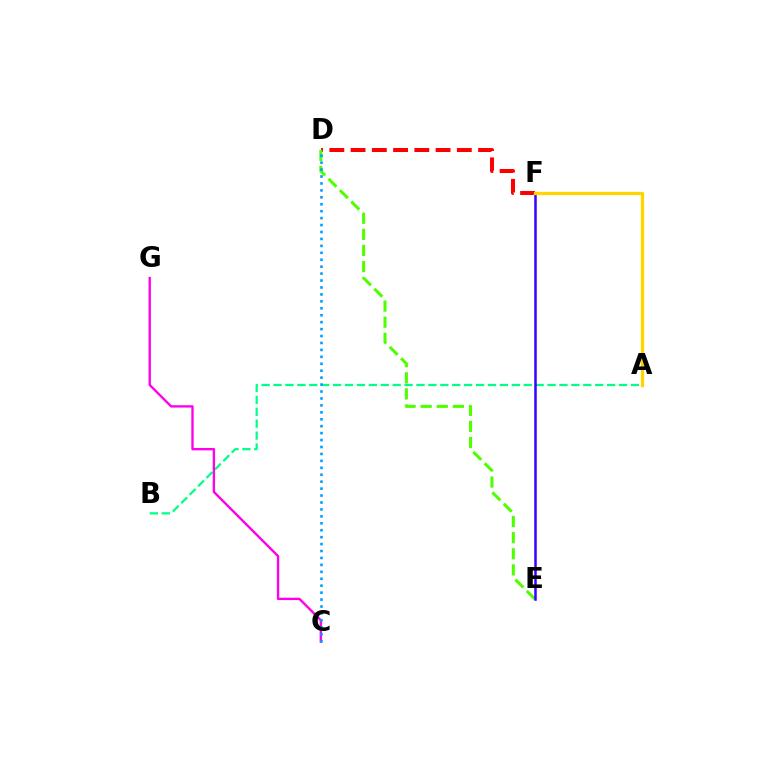{('A', 'B'): [{'color': '#00ff86', 'line_style': 'dashed', 'thickness': 1.62}], ('D', 'F'): [{'color': '#ff0000', 'line_style': 'dashed', 'thickness': 2.89}], ('D', 'E'): [{'color': '#4fff00', 'line_style': 'dashed', 'thickness': 2.19}], ('E', 'F'): [{'color': '#3700ff', 'line_style': 'solid', 'thickness': 1.81}], ('A', 'F'): [{'color': '#ffd500', 'line_style': 'solid', 'thickness': 2.37}], ('C', 'G'): [{'color': '#ff00ed', 'line_style': 'solid', 'thickness': 1.71}], ('C', 'D'): [{'color': '#009eff', 'line_style': 'dotted', 'thickness': 1.88}]}